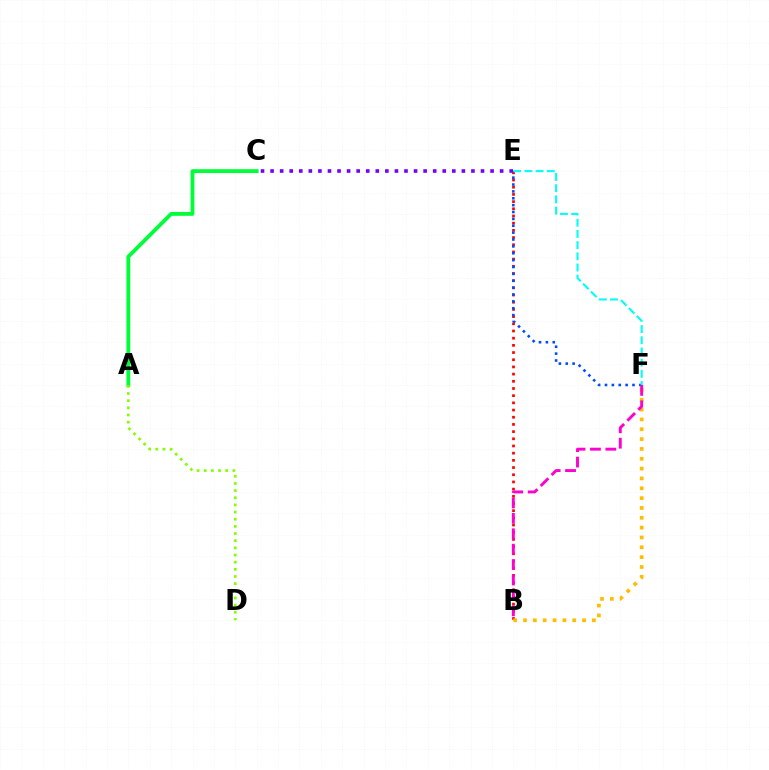{('A', 'C'): [{'color': '#00ff39', 'line_style': 'solid', 'thickness': 2.77}], ('B', 'E'): [{'color': '#ff0000', 'line_style': 'dotted', 'thickness': 1.95}], ('B', 'F'): [{'color': '#ffbd00', 'line_style': 'dotted', 'thickness': 2.67}, {'color': '#ff00cf', 'line_style': 'dashed', 'thickness': 2.09}], ('E', 'F'): [{'color': '#004bff', 'line_style': 'dotted', 'thickness': 1.87}, {'color': '#00fff6', 'line_style': 'dashed', 'thickness': 1.52}], ('C', 'E'): [{'color': '#7200ff', 'line_style': 'dotted', 'thickness': 2.6}], ('A', 'D'): [{'color': '#84ff00', 'line_style': 'dotted', 'thickness': 1.94}]}